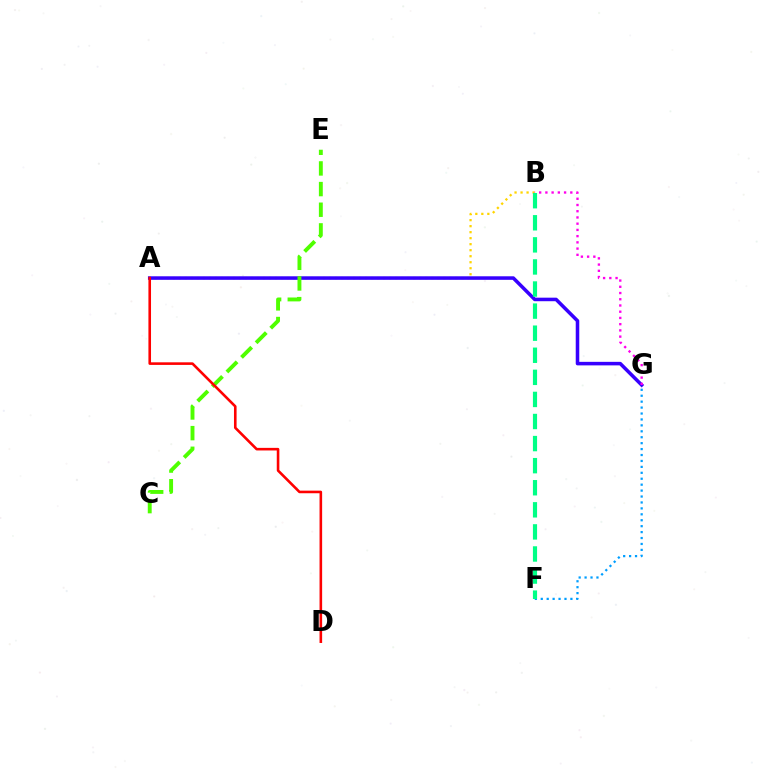{('A', 'B'): [{'color': '#ffd500', 'line_style': 'dotted', 'thickness': 1.63}], ('A', 'G'): [{'color': '#3700ff', 'line_style': 'solid', 'thickness': 2.55}], ('F', 'G'): [{'color': '#009eff', 'line_style': 'dotted', 'thickness': 1.61}], ('B', 'G'): [{'color': '#ff00ed', 'line_style': 'dotted', 'thickness': 1.69}], ('B', 'F'): [{'color': '#00ff86', 'line_style': 'dashed', 'thickness': 3.0}], ('C', 'E'): [{'color': '#4fff00', 'line_style': 'dashed', 'thickness': 2.81}], ('A', 'D'): [{'color': '#ff0000', 'line_style': 'solid', 'thickness': 1.87}]}